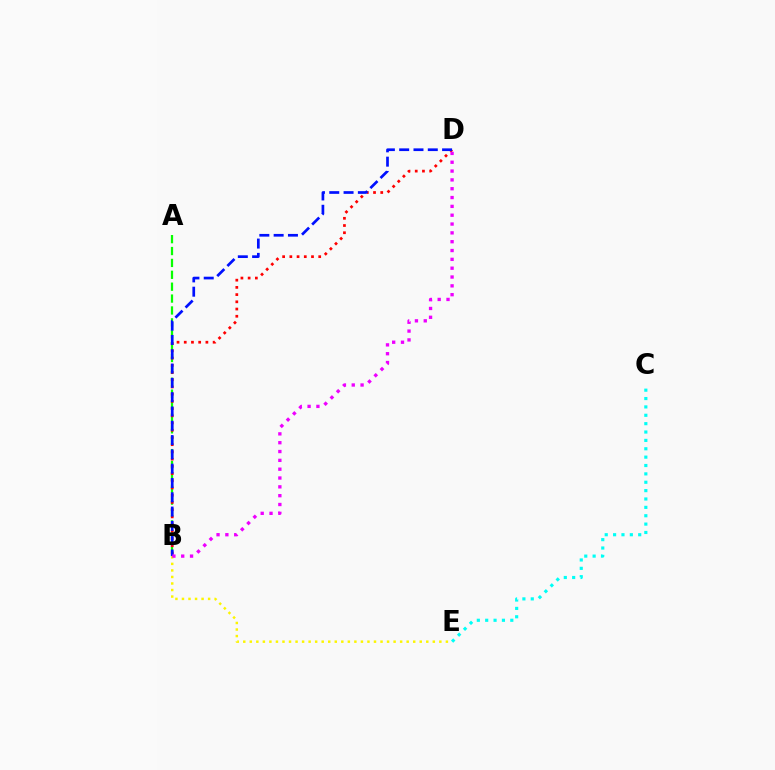{('A', 'B'): [{'color': '#08ff00', 'line_style': 'dashed', 'thickness': 1.61}], ('B', 'D'): [{'color': '#ff0000', 'line_style': 'dotted', 'thickness': 1.96}, {'color': '#0010ff', 'line_style': 'dashed', 'thickness': 1.94}, {'color': '#ee00ff', 'line_style': 'dotted', 'thickness': 2.4}], ('B', 'E'): [{'color': '#fcf500', 'line_style': 'dotted', 'thickness': 1.78}], ('C', 'E'): [{'color': '#00fff6', 'line_style': 'dotted', 'thickness': 2.27}]}